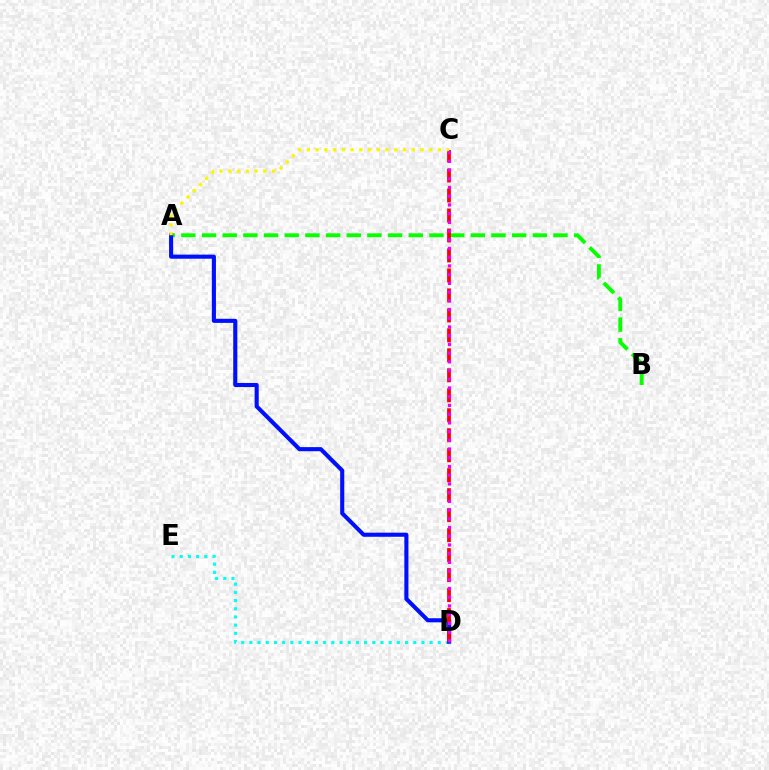{('D', 'E'): [{'color': '#00fff6', 'line_style': 'dotted', 'thickness': 2.23}], ('A', 'B'): [{'color': '#08ff00', 'line_style': 'dashed', 'thickness': 2.81}], ('A', 'D'): [{'color': '#0010ff', 'line_style': 'solid', 'thickness': 2.95}], ('C', 'D'): [{'color': '#ff0000', 'line_style': 'dashed', 'thickness': 2.71}, {'color': '#ee00ff', 'line_style': 'dotted', 'thickness': 2.37}], ('A', 'C'): [{'color': '#fcf500', 'line_style': 'dotted', 'thickness': 2.38}]}